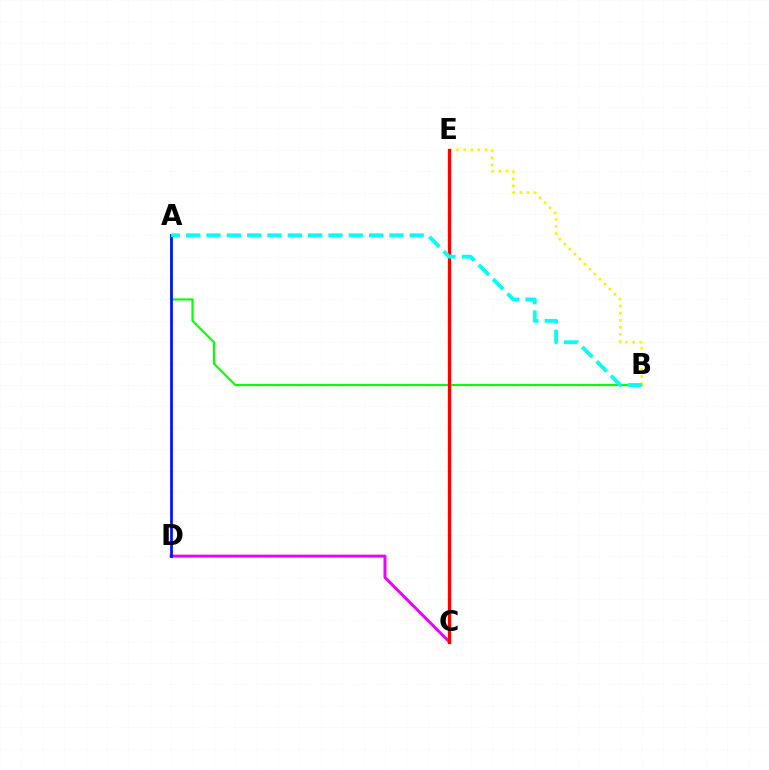{('A', 'B'): [{'color': '#08ff00', 'line_style': 'solid', 'thickness': 1.55}, {'color': '#00fff6', 'line_style': 'dashed', 'thickness': 2.76}], ('C', 'D'): [{'color': '#ee00ff', 'line_style': 'solid', 'thickness': 2.12}], ('B', 'E'): [{'color': '#fcf500', 'line_style': 'dotted', 'thickness': 1.92}], ('C', 'E'): [{'color': '#ff0000', 'line_style': 'solid', 'thickness': 2.35}], ('A', 'D'): [{'color': '#0010ff', 'line_style': 'solid', 'thickness': 1.97}]}